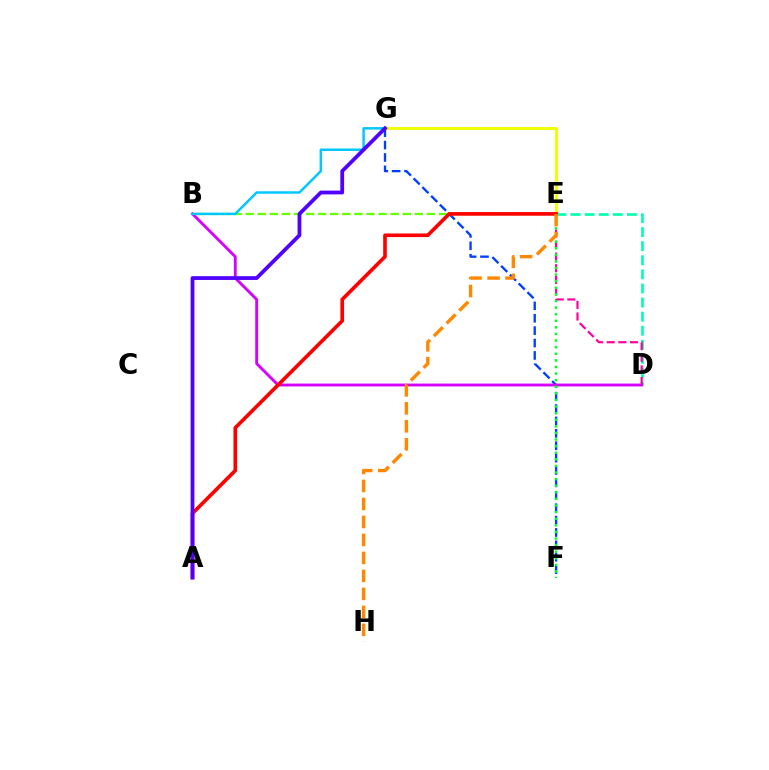{('F', 'G'): [{'color': '#003fff', 'line_style': 'dashed', 'thickness': 1.68}], ('D', 'E'): [{'color': '#00ffaf', 'line_style': 'dashed', 'thickness': 1.91}, {'color': '#ff00a0', 'line_style': 'dashed', 'thickness': 1.58}], ('B', 'D'): [{'color': '#d600ff', 'line_style': 'solid', 'thickness': 2.06}], ('E', 'F'): [{'color': '#00ff27', 'line_style': 'dotted', 'thickness': 1.79}], ('B', 'E'): [{'color': '#66ff00', 'line_style': 'dashed', 'thickness': 1.64}], ('E', 'G'): [{'color': '#eeff00', 'line_style': 'solid', 'thickness': 2.09}], ('B', 'G'): [{'color': '#00c7ff', 'line_style': 'solid', 'thickness': 1.79}], ('A', 'E'): [{'color': '#ff0000', 'line_style': 'solid', 'thickness': 2.63}], ('A', 'G'): [{'color': '#4f00ff', 'line_style': 'solid', 'thickness': 2.72}], ('E', 'H'): [{'color': '#ff8800', 'line_style': 'dashed', 'thickness': 2.44}]}